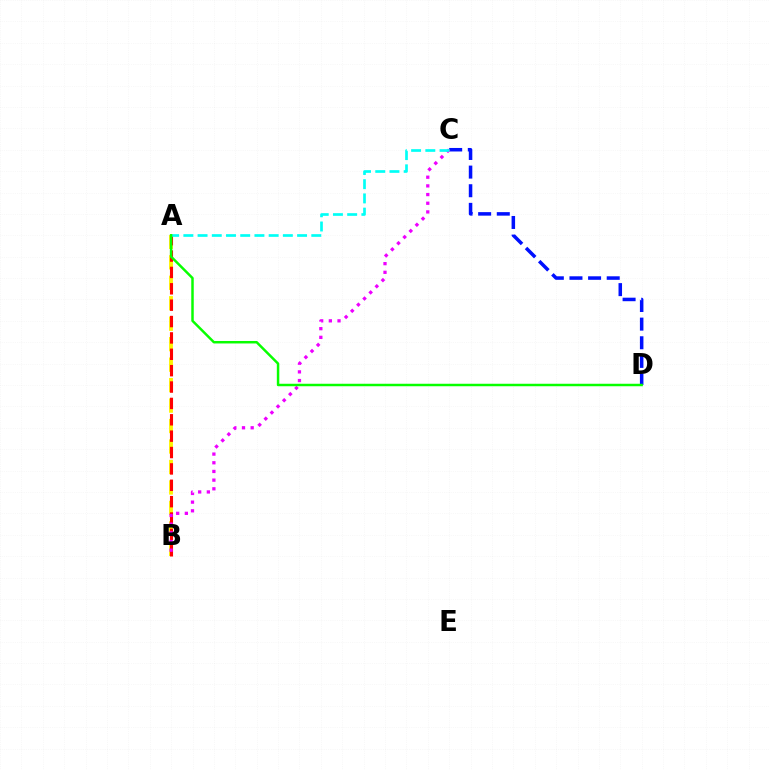{('A', 'B'): [{'color': '#fcf500', 'line_style': 'dashed', 'thickness': 2.78}, {'color': '#ff0000', 'line_style': 'dashed', 'thickness': 2.22}], ('C', 'D'): [{'color': '#0010ff', 'line_style': 'dashed', 'thickness': 2.53}], ('B', 'C'): [{'color': '#ee00ff', 'line_style': 'dotted', 'thickness': 2.36}], ('A', 'C'): [{'color': '#00fff6', 'line_style': 'dashed', 'thickness': 1.93}], ('A', 'D'): [{'color': '#08ff00', 'line_style': 'solid', 'thickness': 1.78}]}